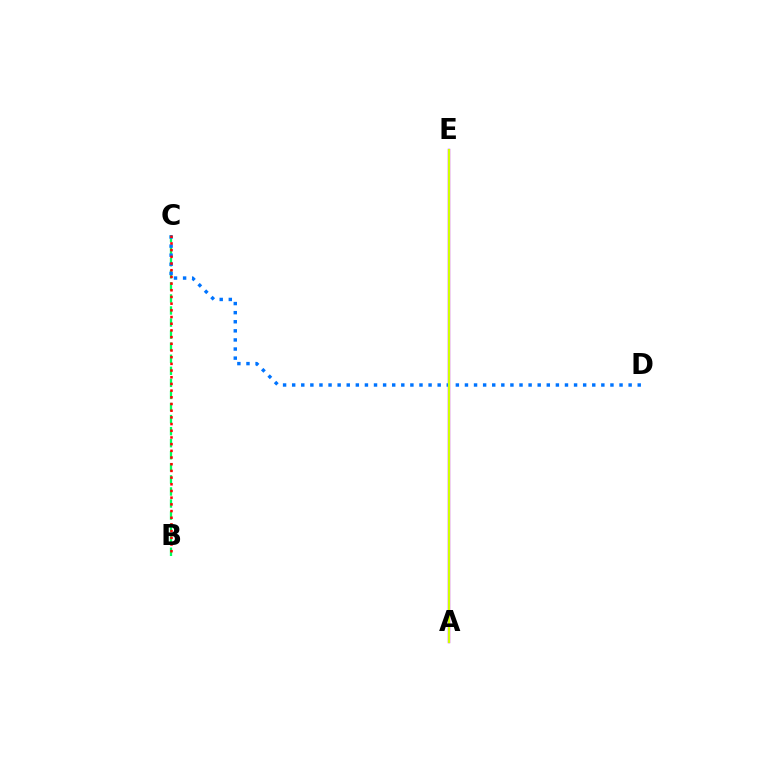{('A', 'E'): [{'color': '#b900ff', 'line_style': 'solid', 'thickness': 1.71}, {'color': '#d1ff00', 'line_style': 'solid', 'thickness': 1.52}], ('B', 'C'): [{'color': '#00ff5c', 'line_style': 'dashed', 'thickness': 1.64}, {'color': '#ff0000', 'line_style': 'dotted', 'thickness': 1.82}], ('C', 'D'): [{'color': '#0074ff', 'line_style': 'dotted', 'thickness': 2.47}]}